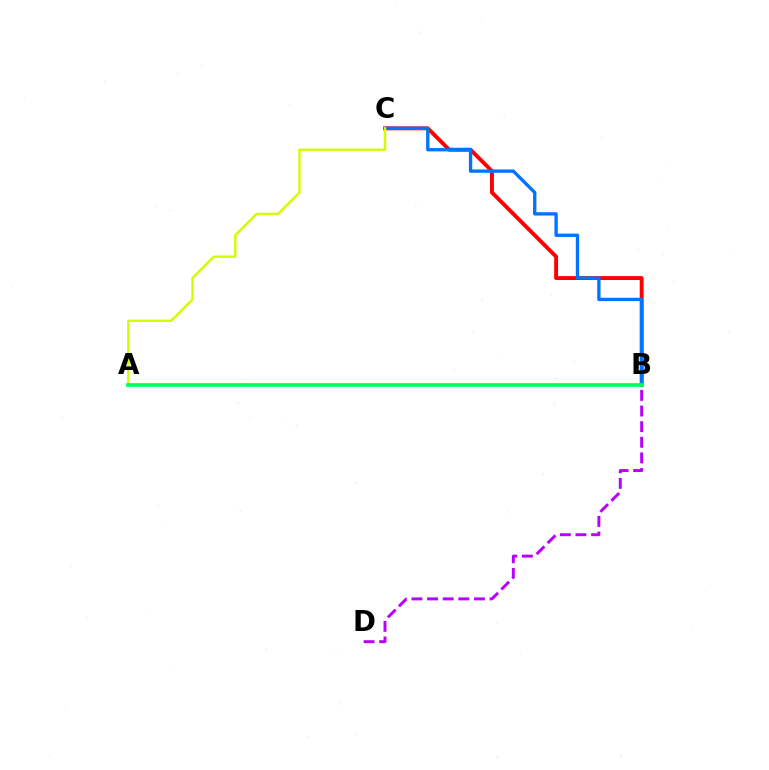{('B', 'C'): [{'color': '#ff0000', 'line_style': 'solid', 'thickness': 2.8}, {'color': '#0074ff', 'line_style': 'solid', 'thickness': 2.4}], ('A', 'C'): [{'color': '#d1ff00', 'line_style': 'solid', 'thickness': 1.76}], ('B', 'D'): [{'color': '#b900ff', 'line_style': 'dashed', 'thickness': 2.12}], ('A', 'B'): [{'color': '#00ff5c', 'line_style': 'solid', 'thickness': 2.67}]}